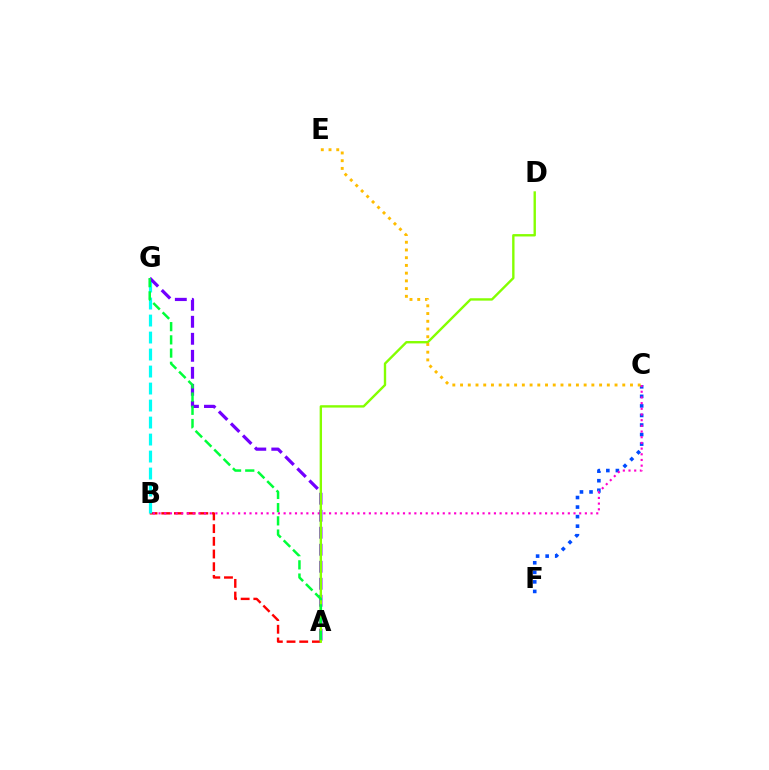{('C', 'F'): [{'color': '#004bff', 'line_style': 'dotted', 'thickness': 2.59}], ('A', 'B'): [{'color': '#ff0000', 'line_style': 'dashed', 'thickness': 1.72}], ('B', 'C'): [{'color': '#ff00cf', 'line_style': 'dotted', 'thickness': 1.54}], ('B', 'G'): [{'color': '#00fff6', 'line_style': 'dashed', 'thickness': 2.31}], ('A', 'G'): [{'color': '#7200ff', 'line_style': 'dashed', 'thickness': 2.31}, {'color': '#00ff39', 'line_style': 'dashed', 'thickness': 1.79}], ('A', 'D'): [{'color': '#84ff00', 'line_style': 'solid', 'thickness': 1.71}], ('C', 'E'): [{'color': '#ffbd00', 'line_style': 'dotted', 'thickness': 2.1}]}